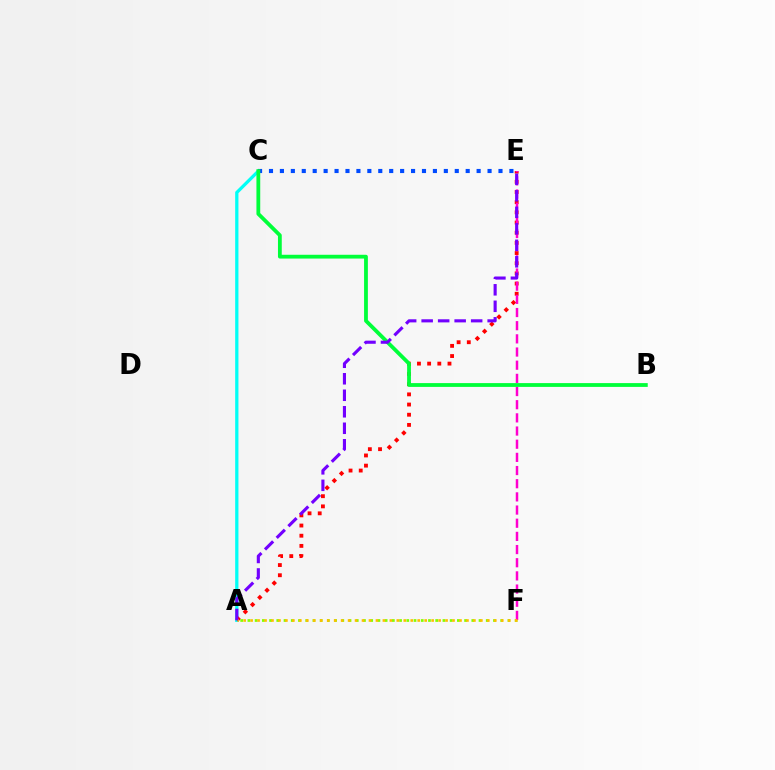{('A', 'C'): [{'color': '#00fff6', 'line_style': 'solid', 'thickness': 2.35}], ('A', 'E'): [{'color': '#ff0000', 'line_style': 'dotted', 'thickness': 2.76}, {'color': '#7200ff', 'line_style': 'dashed', 'thickness': 2.24}], ('A', 'F'): [{'color': '#84ff00', 'line_style': 'dotted', 'thickness': 1.96}, {'color': '#ffbd00', 'line_style': 'dotted', 'thickness': 1.89}], ('C', 'E'): [{'color': '#004bff', 'line_style': 'dotted', 'thickness': 2.97}], ('E', 'F'): [{'color': '#ff00cf', 'line_style': 'dashed', 'thickness': 1.79}], ('B', 'C'): [{'color': '#00ff39', 'line_style': 'solid', 'thickness': 2.73}]}